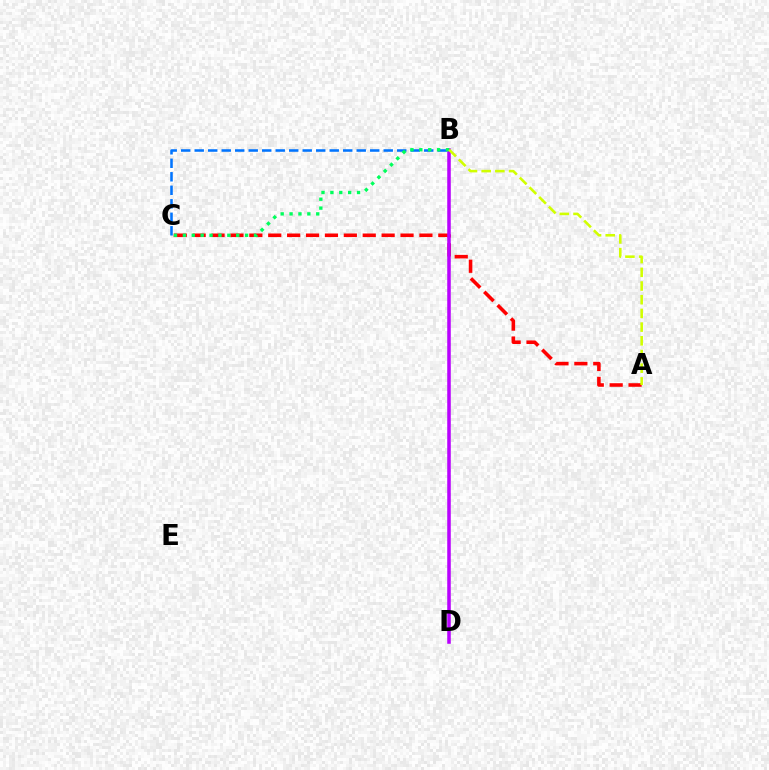{('B', 'C'): [{'color': '#0074ff', 'line_style': 'dashed', 'thickness': 1.83}, {'color': '#00ff5c', 'line_style': 'dotted', 'thickness': 2.41}], ('A', 'C'): [{'color': '#ff0000', 'line_style': 'dashed', 'thickness': 2.57}], ('B', 'D'): [{'color': '#b900ff', 'line_style': 'solid', 'thickness': 2.54}], ('A', 'B'): [{'color': '#d1ff00', 'line_style': 'dashed', 'thickness': 1.86}]}